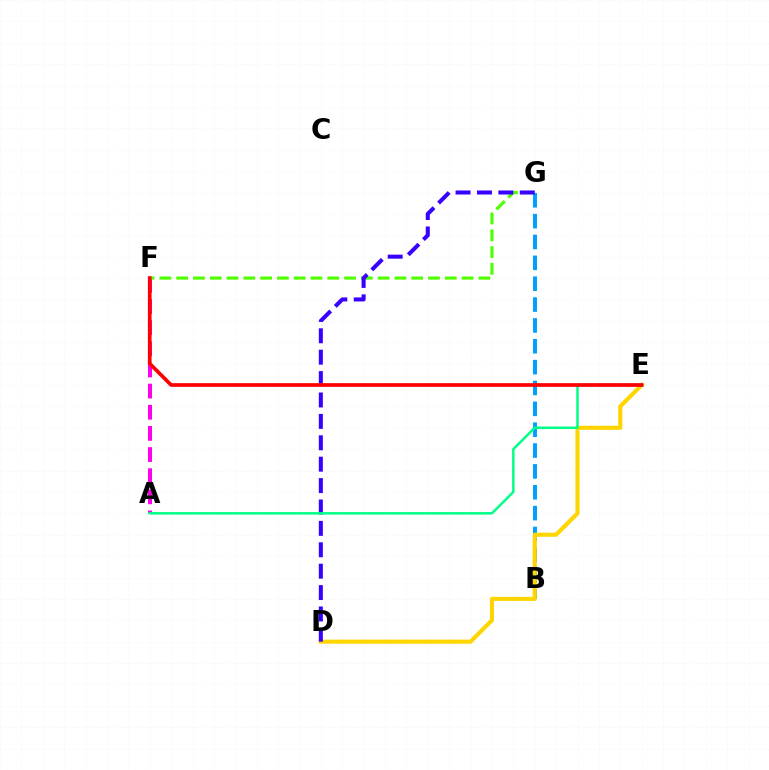{('A', 'F'): [{'color': '#ff00ed', 'line_style': 'dashed', 'thickness': 2.87}], ('B', 'G'): [{'color': '#009eff', 'line_style': 'dashed', 'thickness': 2.83}], ('D', 'E'): [{'color': '#ffd500', 'line_style': 'solid', 'thickness': 2.95}], ('F', 'G'): [{'color': '#4fff00', 'line_style': 'dashed', 'thickness': 2.28}], ('D', 'G'): [{'color': '#3700ff', 'line_style': 'dashed', 'thickness': 2.91}], ('A', 'E'): [{'color': '#00ff86', 'line_style': 'solid', 'thickness': 1.79}], ('E', 'F'): [{'color': '#ff0000', 'line_style': 'solid', 'thickness': 2.65}]}